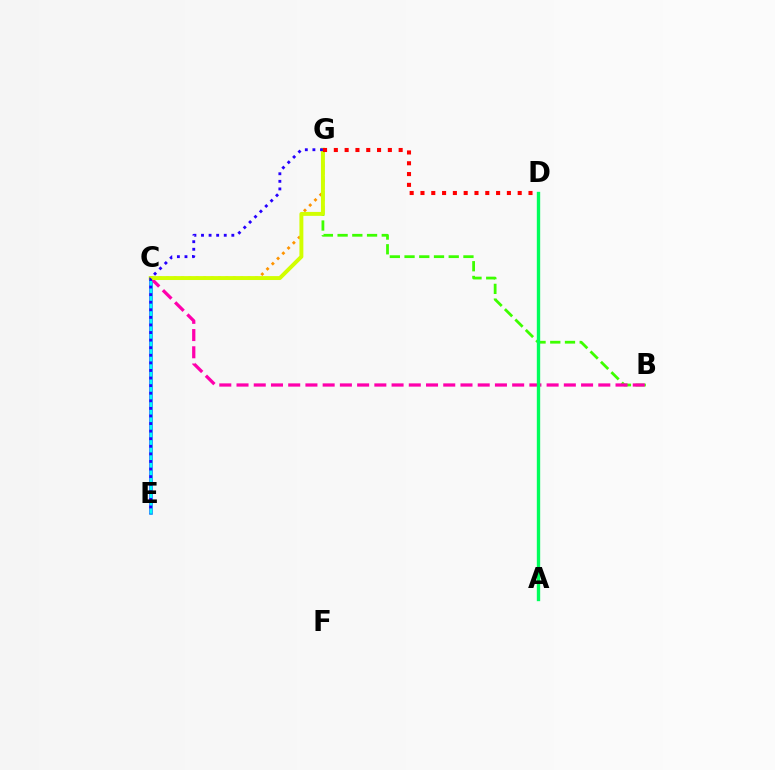{('B', 'G'): [{'color': '#3dff00', 'line_style': 'dashed', 'thickness': 2.0}], ('C', 'E'): [{'color': '#0074ff', 'line_style': 'solid', 'thickness': 2.54}, {'color': '#00fff6', 'line_style': 'solid', 'thickness': 1.67}], ('B', 'C'): [{'color': '#ff00ac', 'line_style': 'dashed', 'thickness': 2.34}], ('C', 'G'): [{'color': '#ff9400', 'line_style': 'dotted', 'thickness': 2.01}, {'color': '#d1ff00', 'line_style': 'solid', 'thickness': 2.83}], ('A', 'D'): [{'color': '#b900ff', 'line_style': 'dashed', 'thickness': 1.93}, {'color': '#00ff5c', 'line_style': 'solid', 'thickness': 2.42}], ('E', 'G'): [{'color': '#2500ff', 'line_style': 'dotted', 'thickness': 2.06}], ('D', 'G'): [{'color': '#ff0000', 'line_style': 'dotted', 'thickness': 2.94}]}